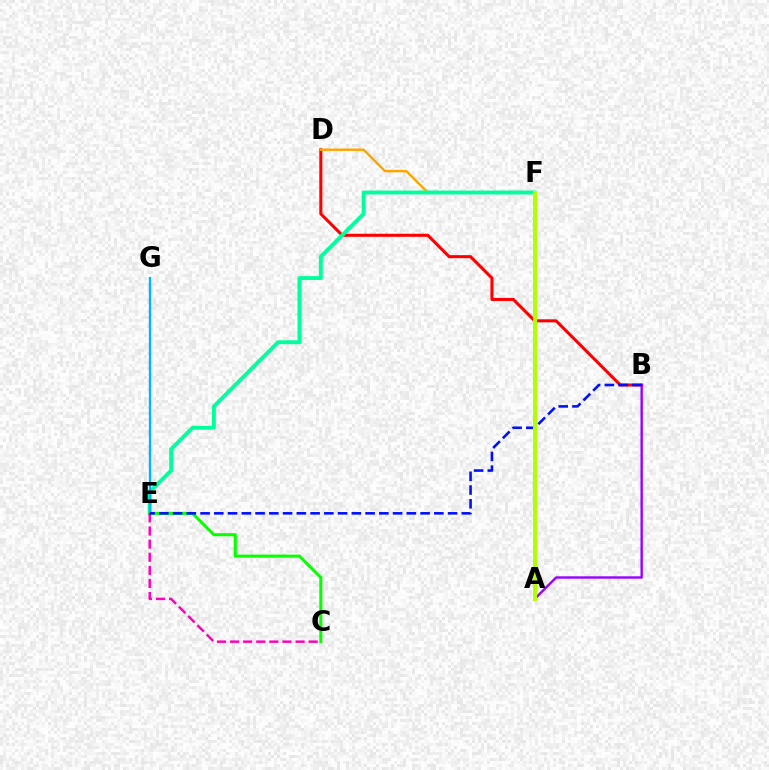{('B', 'D'): [{'color': '#ff0000', 'line_style': 'solid', 'thickness': 2.2}], ('D', 'F'): [{'color': '#ffa500', 'line_style': 'solid', 'thickness': 1.75}], ('A', 'B'): [{'color': '#9b00ff', 'line_style': 'solid', 'thickness': 1.73}], ('E', 'F'): [{'color': '#00ff9d', 'line_style': 'solid', 'thickness': 2.79}], ('E', 'G'): [{'color': '#00b5ff', 'line_style': 'solid', 'thickness': 1.69}], ('C', 'E'): [{'color': '#08ff00', 'line_style': 'solid', 'thickness': 2.21}, {'color': '#ff00bd', 'line_style': 'dashed', 'thickness': 1.78}], ('B', 'E'): [{'color': '#0010ff', 'line_style': 'dashed', 'thickness': 1.87}], ('A', 'F'): [{'color': '#b3ff00', 'line_style': 'solid', 'thickness': 2.89}]}